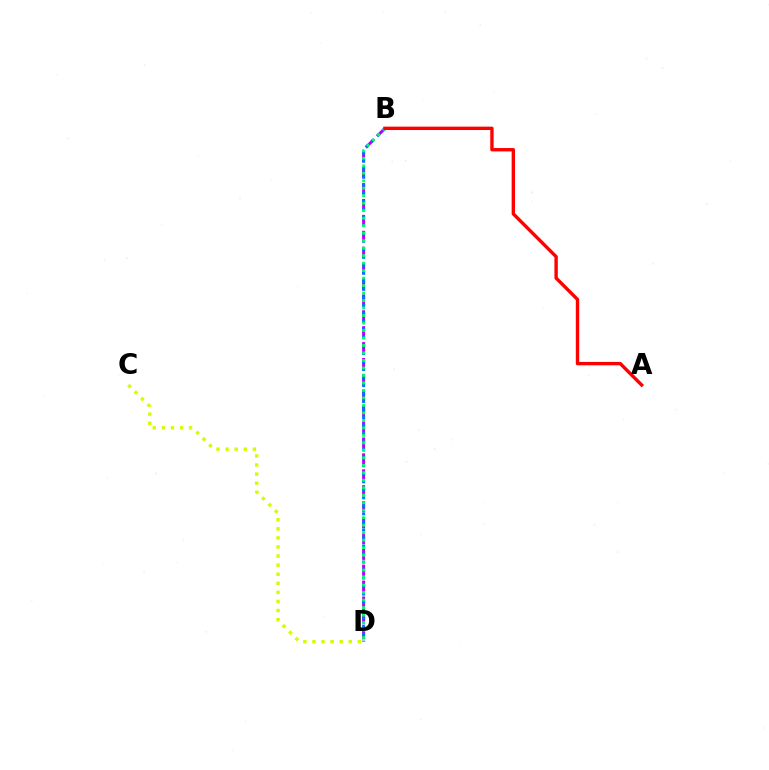{('B', 'D'): [{'color': '#b900ff', 'line_style': 'dashed', 'thickness': 2.16}, {'color': '#0074ff', 'line_style': 'dotted', 'thickness': 2.18}, {'color': '#00ff5c', 'line_style': 'dotted', 'thickness': 2.03}], ('C', 'D'): [{'color': '#d1ff00', 'line_style': 'dotted', 'thickness': 2.47}], ('A', 'B'): [{'color': '#ff0000', 'line_style': 'solid', 'thickness': 2.43}]}